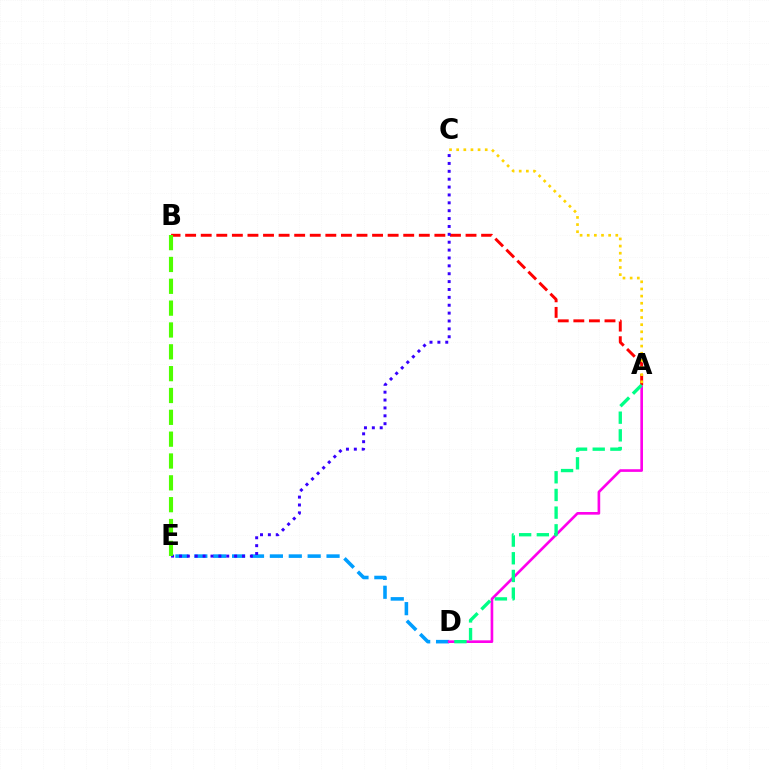{('D', 'E'): [{'color': '#009eff', 'line_style': 'dashed', 'thickness': 2.57}], ('A', 'D'): [{'color': '#ff00ed', 'line_style': 'solid', 'thickness': 1.91}, {'color': '#00ff86', 'line_style': 'dashed', 'thickness': 2.4}], ('A', 'B'): [{'color': '#ff0000', 'line_style': 'dashed', 'thickness': 2.12}], ('A', 'C'): [{'color': '#ffd500', 'line_style': 'dotted', 'thickness': 1.94}], ('C', 'E'): [{'color': '#3700ff', 'line_style': 'dotted', 'thickness': 2.14}], ('B', 'E'): [{'color': '#4fff00', 'line_style': 'dashed', 'thickness': 2.97}]}